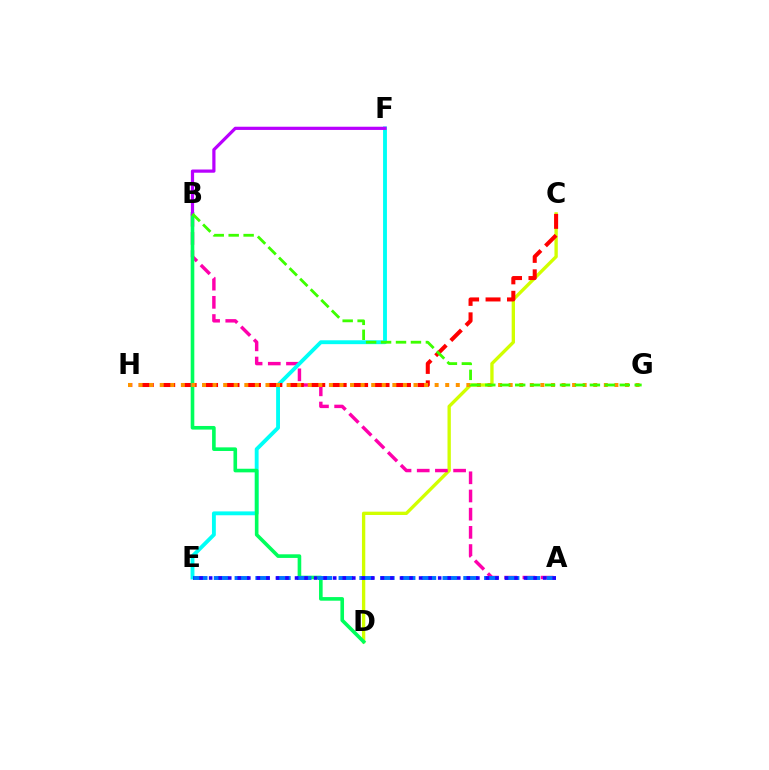{('C', 'D'): [{'color': '#d1ff00', 'line_style': 'solid', 'thickness': 2.4}], ('A', 'B'): [{'color': '#ff00ac', 'line_style': 'dashed', 'thickness': 2.47}], ('E', 'F'): [{'color': '#00fff6', 'line_style': 'solid', 'thickness': 2.78}], ('C', 'H'): [{'color': '#ff0000', 'line_style': 'dashed', 'thickness': 2.91}], ('B', 'D'): [{'color': '#00ff5c', 'line_style': 'solid', 'thickness': 2.61}], ('A', 'E'): [{'color': '#0074ff', 'line_style': 'dashed', 'thickness': 2.82}, {'color': '#2500ff', 'line_style': 'dotted', 'thickness': 2.59}], ('G', 'H'): [{'color': '#ff9400', 'line_style': 'dotted', 'thickness': 2.87}], ('B', 'F'): [{'color': '#b900ff', 'line_style': 'solid', 'thickness': 2.31}], ('B', 'G'): [{'color': '#3dff00', 'line_style': 'dashed', 'thickness': 2.03}]}